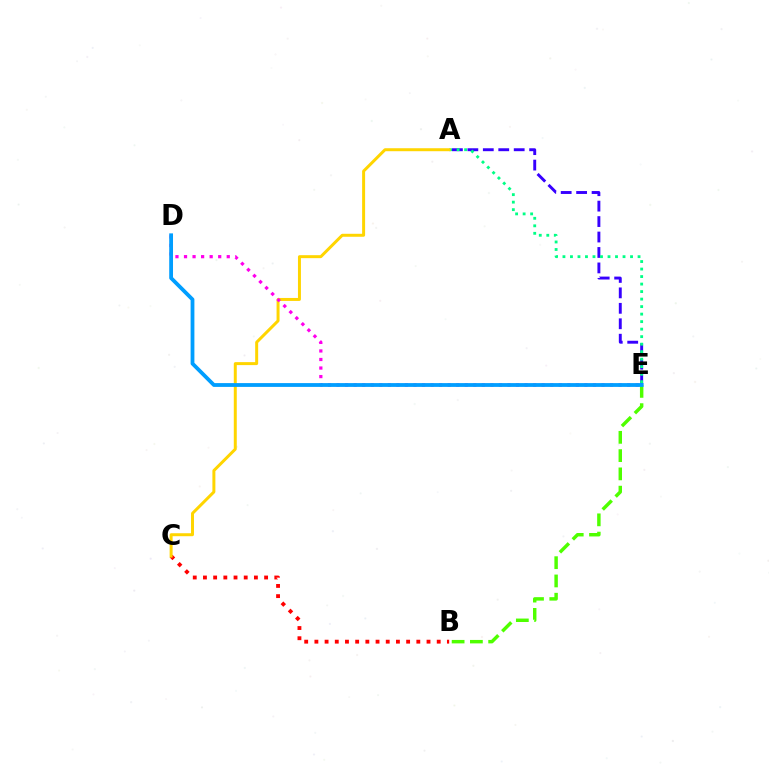{('A', 'E'): [{'color': '#3700ff', 'line_style': 'dashed', 'thickness': 2.1}, {'color': '#00ff86', 'line_style': 'dotted', 'thickness': 2.04}], ('B', 'E'): [{'color': '#4fff00', 'line_style': 'dashed', 'thickness': 2.48}], ('B', 'C'): [{'color': '#ff0000', 'line_style': 'dotted', 'thickness': 2.77}], ('A', 'C'): [{'color': '#ffd500', 'line_style': 'solid', 'thickness': 2.14}], ('D', 'E'): [{'color': '#ff00ed', 'line_style': 'dotted', 'thickness': 2.32}, {'color': '#009eff', 'line_style': 'solid', 'thickness': 2.73}]}